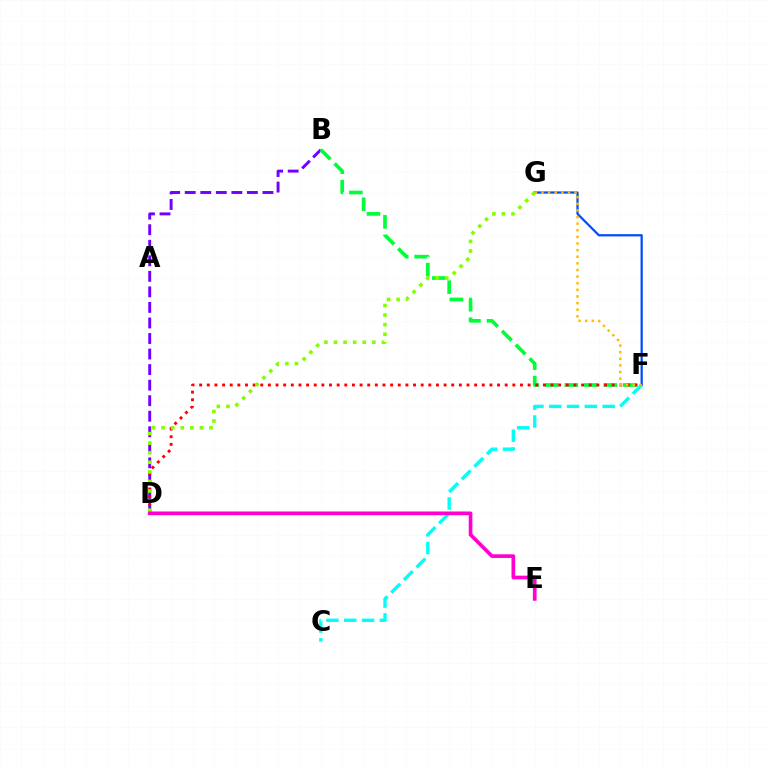{('F', 'G'): [{'color': '#004bff', 'line_style': 'solid', 'thickness': 1.61}, {'color': '#ffbd00', 'line_style': 'dotted', 'thickness': 1.8}], ('C', 'F'): [{'color': '#00fff6', 'line_style': 'dashed', 'thickness': 2.42}], ('B', 'D'): [{'color': '#7200ff', 'line_style': 'dashed', 'thickness': 2.11}], ('B', 'F'): [{'color': '#00ff39', 'line_style': 'dashed', 'thickness': 2.65}], ('D', 'F'): [{'color': '#ff0000', 'line_style': 'dotted', 'thickness': 2.08}], ('D', 'G'): [{'color': '#84ff00', 'line_style': 'dotted', 'thickness': 2.6}], ('D', 'E'): [{'color': '#ff00cf', 'line_style': 'solid', 'thickness': 2.65}]}